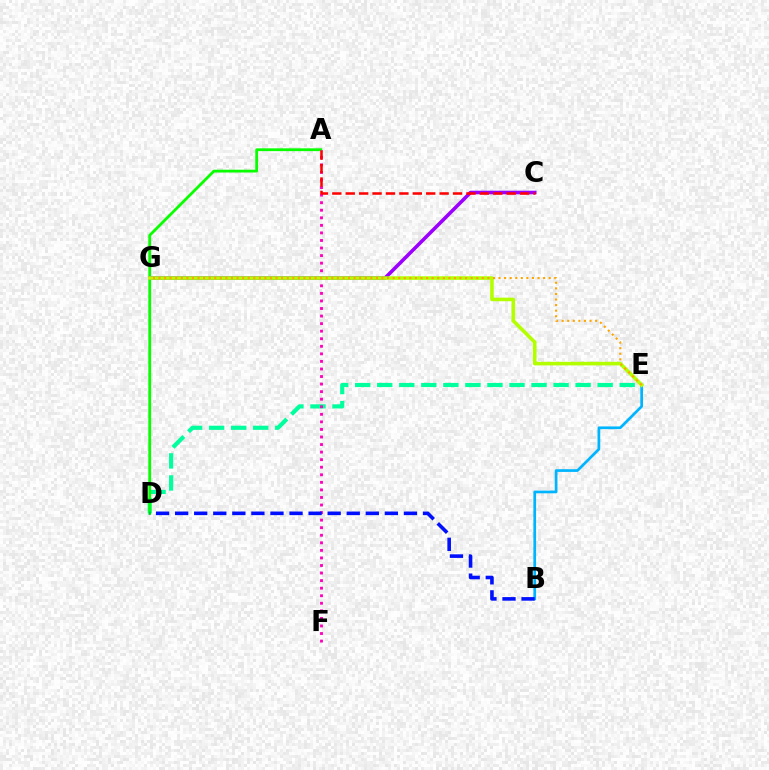{('D', 'E'): [{'color': '#00ff9d', 'line_style': 'dashed', 'thickness': 2.99}], ('A', 'D'): [{'color': '#08ff00', 'line_style': 'solid', 'thickness': 2.02}], ('A', 'F'): [{'color': '#ff00bd', 'line_style': 'dotted', 'thickness': 2.05}], ('C', 'G'): [{'color': '#9b00ff', 'line_style': 'solid', 'thickness': 2.58}], ('B', 'E'): [{'color': '#00b5ff', 'line_style': 'solid', 'thickness': 1.95}], ('B', 'D'): [{'color': '#0010ff', 'line_style': 'dashed', 'thickness': 2.59}], ('E', 'G'): [{'color': '#b3ff00', 'line_style': 'solid', 'thickness': 2.59}, {'color': '#ffa500', 'line_style': 'dotted', 'thickness': 1.51}], ('A', 'C'): [{'color': '#ff0000', 'line_style': 'dashed', 'thickness': 1.82}]}